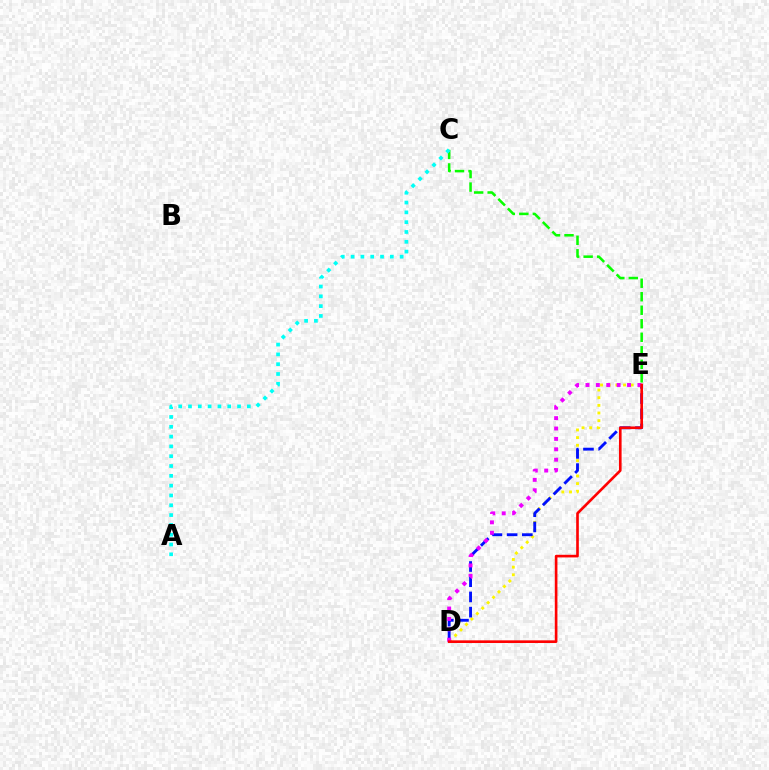{('C', 'E'): [{'color': '#08ff00', 'line_style': 'dashed', 'thickness': 1.84}], ('D', 'E'): [{'color': '#fcf500', 'line_style': 'dotted', 'thickness': 2.08}, {'color': '#0010ff', 'line_style': 'dashed', 'thickness': 2.07}, {'color': '#ee00ff', 'line_style': 'dotted', 'thickness': 2.82}, {'color': '#ff0000', 'line_style': 'solid', 'thickness': 1.9}], ('A', 'C'): [{'color': '#00fff6', 'line_style': 'dotted', 'thickness': 2.67}]}